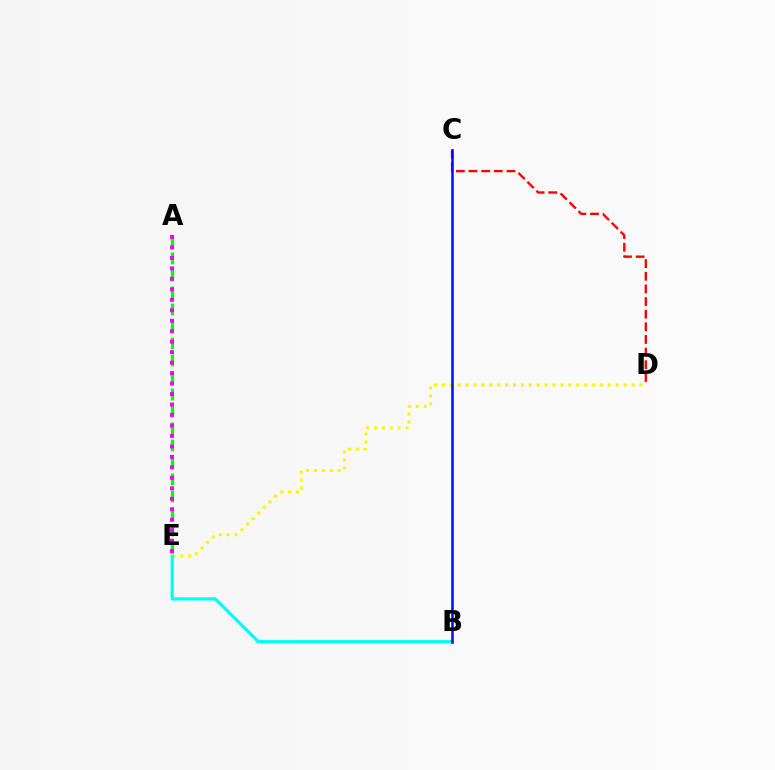{('C', 'D'): [{'color': '#ff0000', 'line_style': 'dashed', 'thickness': 1.72}], ('D', 'E'): [{'color': '#fcf500', 'line_style': 'dotted', 'thickness': 2.15}], ('B', 'E'): [{'color': '#00fff6', 'line_style': 'solid', 'thickness': 2.31}], ('B', 'C'): [{'color': '#0010ff', 'line_style': 'solid', 'thickness': 1.83}], ('A', 'E'): [{'color': '#08ff00', 'line_style': 'dashed', 'thickness': 2.31}, {'color': '#ee00ff', 'line_style': 'dotted', 'thickness': 2.85}]}